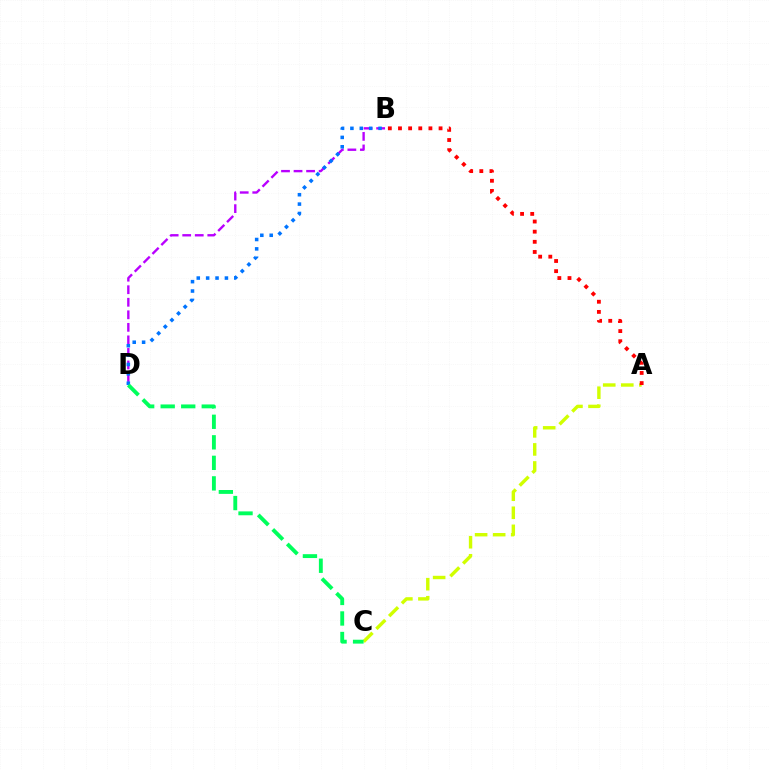{('A', 'C'): [{'color': '#d1ff00', 'line_style': 'dashed', 'thickness': 2.45}], ('A', 'B'): [{'color': '#ff0000', 'line_style': 'dotted', 'thickness': 2.76}], ('B', 'D'): [{'color': '#b900ff', 'line_style': 'dashed', 'thickness': 1.7}, {'color': '#0074ff', 'line_style': 'dotted', 'thickness': 2.55}], ('C', 'D'): [{'color': '#00ff5c', 'line_style': 'dashed', 'thickness': 2.79}]}